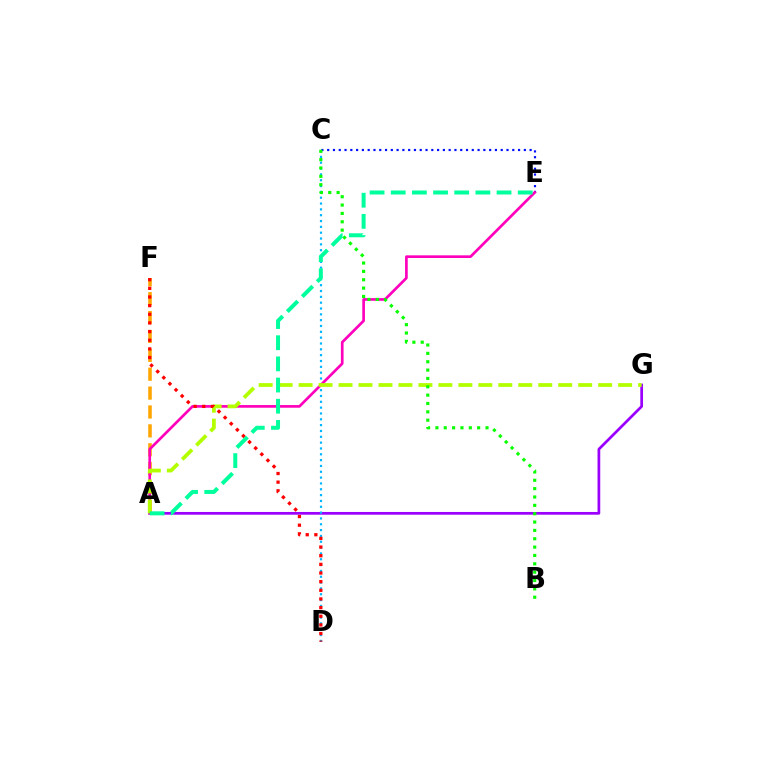{('A', 'G'): [{'color': '#9b00ff', 'line_style': 'solid', 'thickness': 1.96}, {'color': '#b3ff00', 'line_style': 'dashed', 'thickness': 2.71}], ('C', 'E'): [{'color': '#0010ff', 'line_style': 'dotted', 'thickness': 1.57}], ('A', 'F'): [{'color': '#ffa500', 'line_style': 'dashed', 'thickness': 2.57}], ('C', 'D'): [{'color': '#00b5ff', 'line_style': 'dotted', 'thickness': 1.58}], ('A', 'E'): [{'color': '#ff00bd', 'line_style': 'solid', 'thickness': 1.93}, {'color': '#00ff9d', 'line_style': 'dashed', 'thickness': 2.88}], ('D', 'F'): [{'color': '#ff0000', 'line_style': 'dotted', 'thickness': 2.35}], ('B', 'C'): [{'color': '#08ff00', 'line_style': 'dotted', 'thickness': 2.27}]}